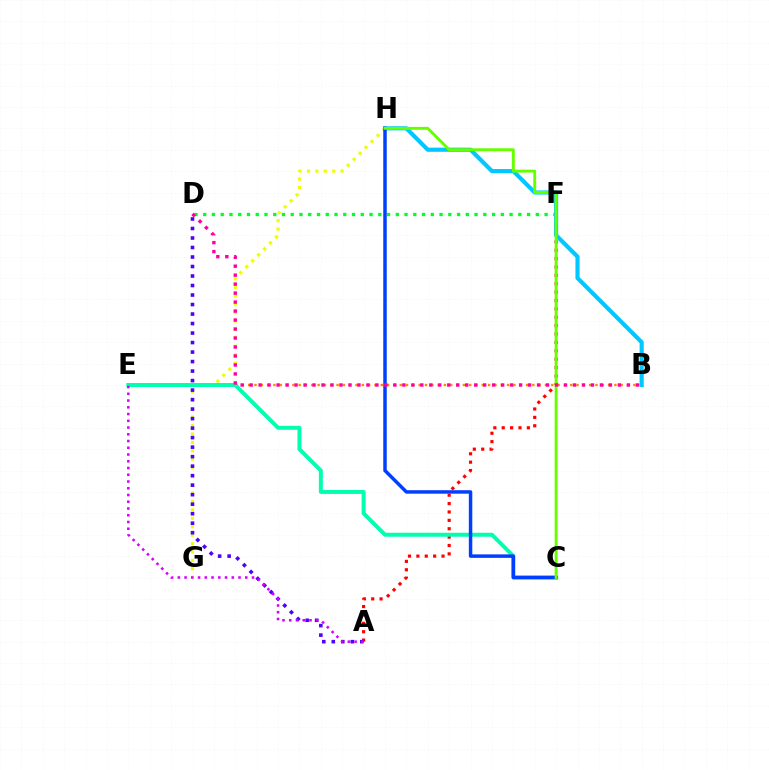{('G', 'H'): [{'color': '#eeff00', 'line_style': 'dotted', 'thickness': 2.29}], ('A', 'F'): [{'color': '#ff0000', 'line_style': 'dotted', 'thickness': 2.28}], ('A', 'D'): [{'color': '#4f00ff', 'line_style': 'dotted', 'thickness': 2.58}], ('D', 'F'): [{'color': '#00ff27', 'line_style': 'dotted', 'thickness': 2.38}], ('B', 'E'): [{'color': '#ff8800', 'line_style': 'dotted', 'thickness': 1.72}], ('C', 'E'): [{'color': '#00ffaf', 'line_style': 'solid', 'thickness': 2.85}], ('B', 'H'): [{'color': '#00c7ff', 'line_style': 'solid', 'thickness': 2.97}], ('C', 'H'): [{'color': '#003fff', 'line_style': 'solid', 'thickness': 2.5}, {'color': '#66ff00', 'line_style': 'solid', 'thickness': 2.09}], ('A', 'E'): [{'color': '#d600ff', 'line_style': 'dotted', 'thickness': 1.83}], ('B', 'D'): [{'color': '#ff00a0', 'line_style': 'dotted', 'thickness': 2.44}]}